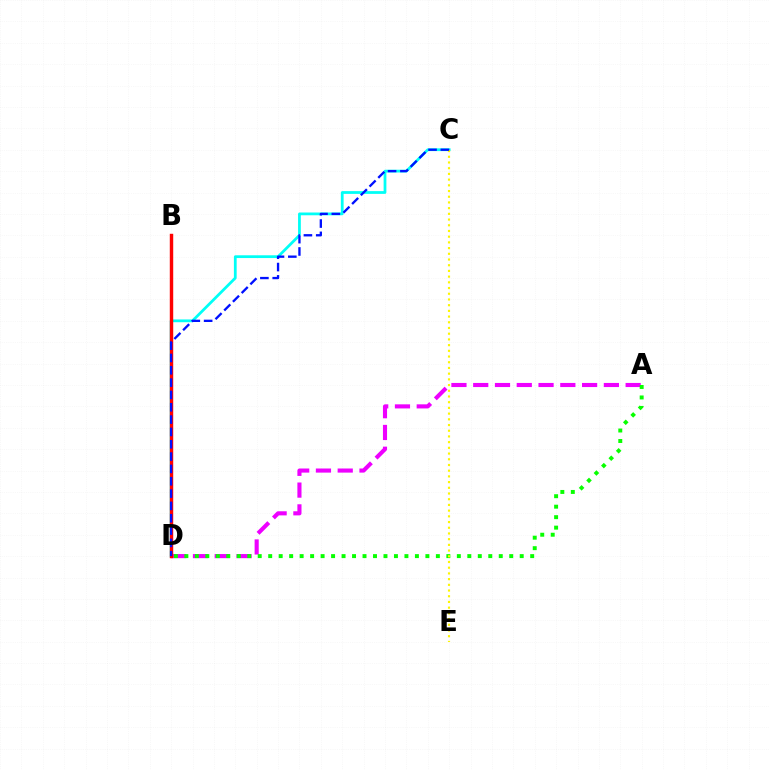{('A', 'D'): [{'color': '#ee00ff', 'line_style': 'dashed', 'thickness': 2.96}, {'color': '#08ff00', 'line_style': 'dotted', 'thickness': 2.85}], ('C', 'D'): [{'color': '#00fff6', 'line_style': 'solid', 'thickness': 1.99}, {'color': '#0010ff', 'line_style': 'dashed', 'thickness': 1.67}], ('B', 'D'): [{'color': '#ff0000', 'line_style': 'solid', 'thickness': 2.47}], ('C', 'E'): [{'color': '#fcf500', 'line_style': 'dotted', 'thickness': 1.55}]}